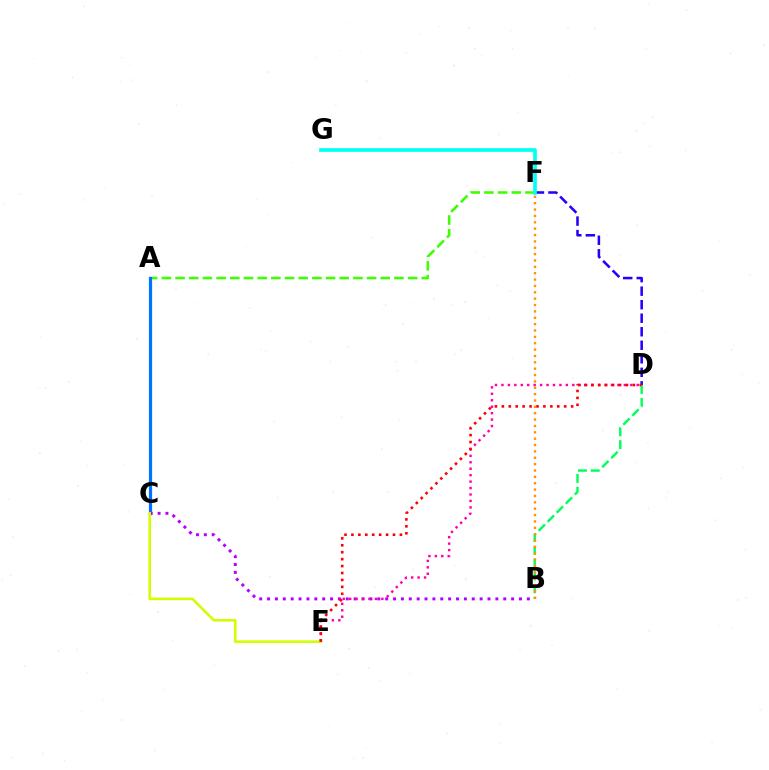{('A', 'F'): [{'color': '#3dff00', 'line_style': 'dashed', 'thickness': 1.86}], ('D', 'F'): [{'color': '#2500ff', 'line_style': 'dashed', 'thickness': 1.84}], ('A', 'C'): [{'color': '#0074ff', 'line_style': 'solid', 'thickness': 2.32}], ('F', 'G'): [{'color': '#00fff6', 'line_style': 'solid', 'thickness': 2.66}], ('B', 'C'): [{'color': '#b900ff', 'line_style': 'dotted', 'thickness': 2.14}], ('C', 'E'): [{'color': '#d1ff00', 'line_style': 'solid', 'thickness': 1.87}], ('B', 'D'): [{'color': '#00ff5c', 'line_style': 'dashed', 'thickness': 1.74}], ('D', 'E'): [{'color': '#ff00ac', 'line_style': 'dotted', 'thickness': 1.75}, {'color': '#ff0000', 'line_style': 'dotted', 'thickness': 1.88}], ('B', 'F'): [{'color': '#ff9400', 'line_style': 'dotted', 'thickness': 1.73}]}